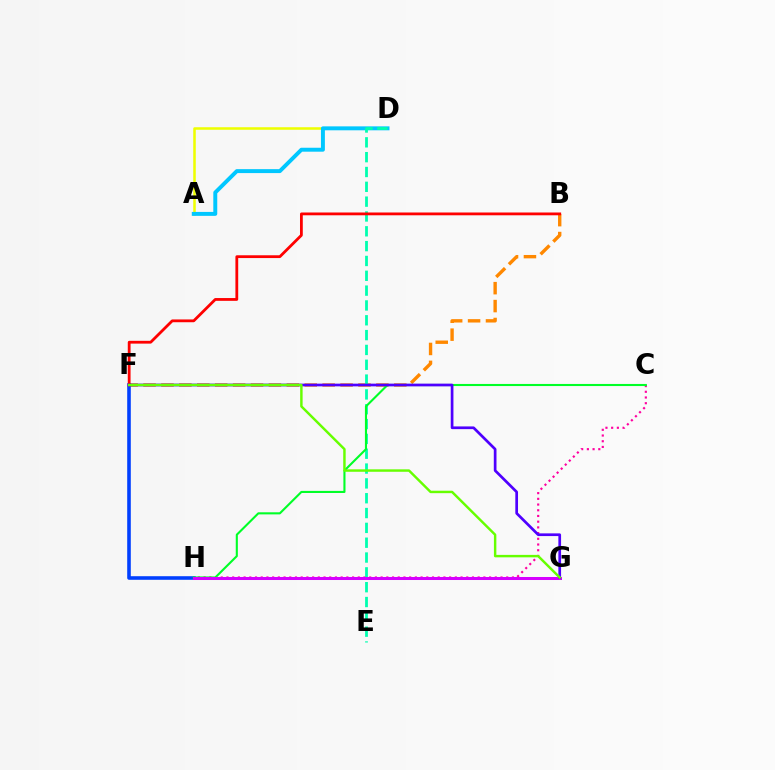{('B', 'F'): [{'color': '#ff8800', 'line_style': 'dashed', 'thickness': 2.43}, {'color': '#ff0000', 'line_style': 'solid', 'thickness': 2.01}], ('A', 'D'): [{'color': '#eeff00', 'line_style': 'solid', 'thickness': 1.83}, {'color': '#00c7ff', 'line_style': 'solid', 'thickness': 2.84}], ('C', 'H'): [{'color': '#ff00a0', 'line_style': 'dotted', 'thickness': 1.55}, {'color': '#00ff27', 'line_style': 'solid', 'thickness': 1.51}], ('D', 'E'): [{'color': '#00ffaf', 'line_style': 'dashed', 'thickness': 2.01}], ('F', 'H'): [{'color': '#003fff', 'line_style': 'solid', 'thickness': 2.58}], ('G', 'H'): [{'color': '#d600ff', 'line_style': 'solid', 'thickness': 2.17}], ('F', 'G'): [{'color': '#4f00ff', 'line_style': 'solid', 'thickness': 1.95}, {'color': '#66ff00', 'line_style': 'solid', 'thickness': 1.76}]}